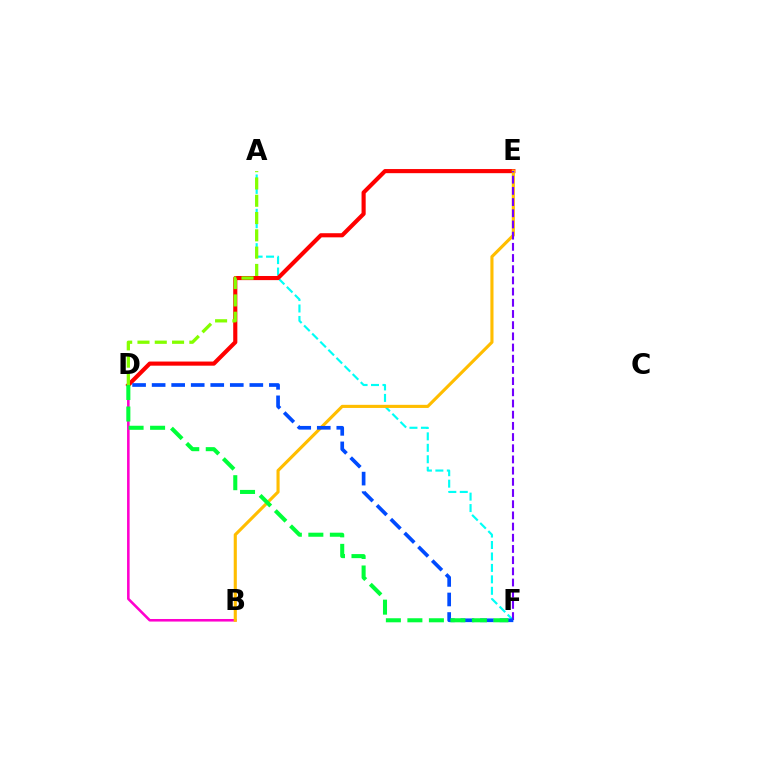{('A', 'F'): [{'color': '#00fff6', 'line_style': 'dashed', 'thickness': 1.56}], ('D', 'E'): [{'color': '#ff0000', 'line_style': 'solid', 'thickness': 2.97}], ('B', 'D'): [{'color': '#ff00cf', 'line_style': 'solid', 'thickness': 1.85}], ('B', 'E'): [{'color': '#ffbd00', 'line_style': 'solid', 'thickness': 2.25}], ('A', 'D'): [{'color': '#84ff00', 'line_style': 'dashed', 'thickness': 2.35}], ('E', 'F'): [{'color': '#7200ff', 'line_style': 'dashed', 'thickness': 1.52}], ('D', 'F'): [{'color': '#004bff', 'line_style': 'dashed', 'thickness': 2.65}, {'color': '#00ff39', 'line_style': 'dashed', 'thickness': 2.92}]}